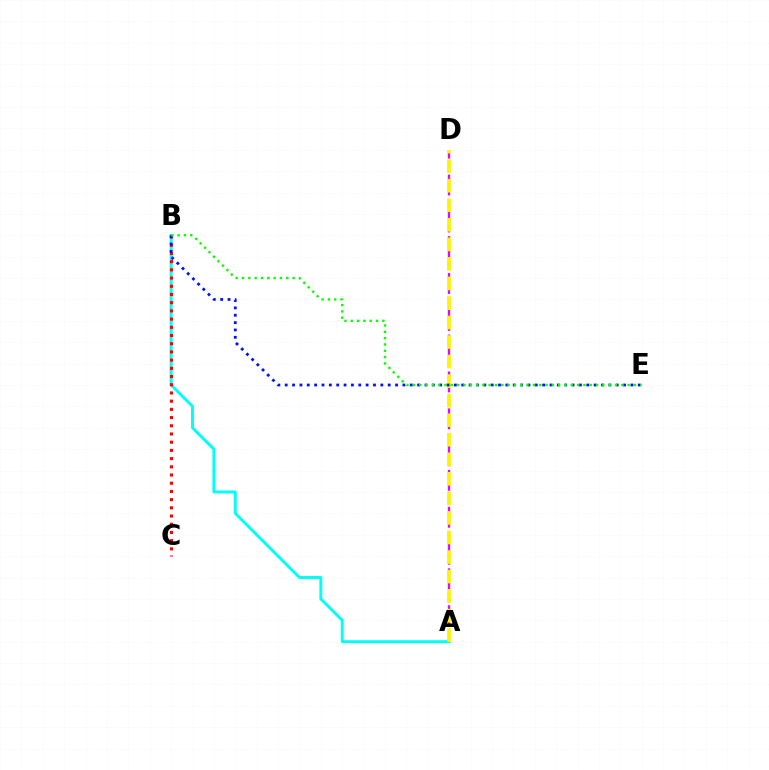{('A', 'D'): [{'color': '#ee00ff', 'line_style': 'dashed', 'thickness': 1.67}, {'color': '#fcf500', 'line_style': 'dashed', 'thickness': 2.65}], ('A', 'B'): [{'color': '#00fff6', 'line_style': 'solid', 'thickness': 2.11}], ('B', 'C'): [{'color': '#ff0000', 'line_style': 'dotted', 'thickness': 2.23}], ('B', 'E'): [{'color': '#0010ff', 'line_style': 'dotted', 'thickness': 2.0}, {'color': '#08ff00', 'line_style': 'dotted', 'thickness': 1.72}]}